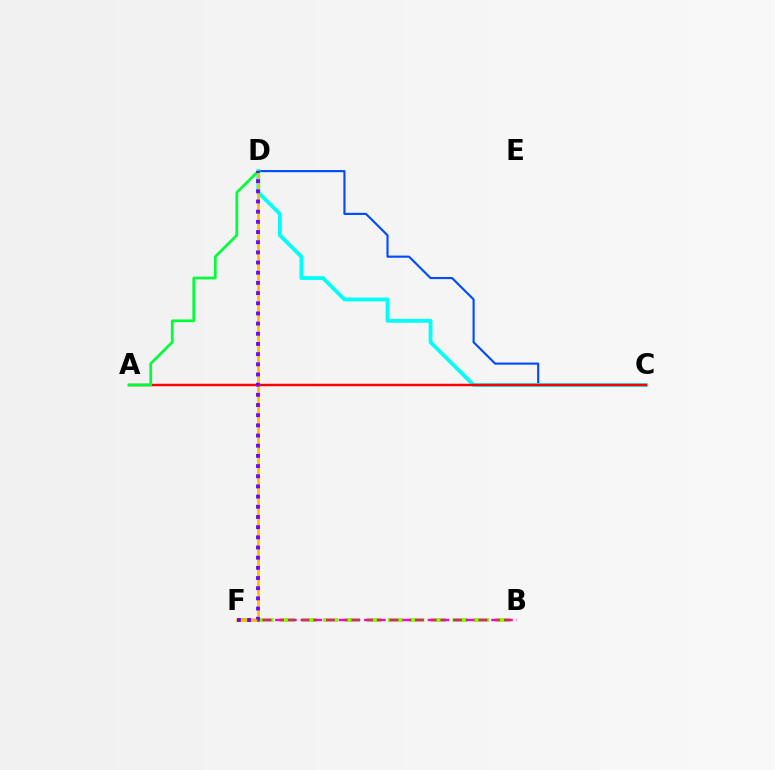{('C', 'D'): [{'color': '#004bff', 'line_style': 'solid', 'thickness': 1.54}, {'color': '#00fff6', 'line_style': 'solid', 'thickness': 2.74}], ('B', 'F'): [{'color': '#84ff00', 'line_style': 'dashed', 'thickness': 2.93}, {'color': '#ff00cf', 'line_style': 'dashed', 'thickness': 1.73}], ('A', 'C'): [{'color': '#ff0000', 'line_style': 'solid', 'thickness': 1.76}], ('D', 'F'): [{'color': '#ffbd00', 'line_style': 'solid', 'thickness': 1.99}, {'color': '#7200ff', 'line_style': 'dotted', 'thickness': 2.76}], ('A', 'D'): [{'color': '#00ff39', 'line_style': 'solid', 'thickness': 1.97}]}